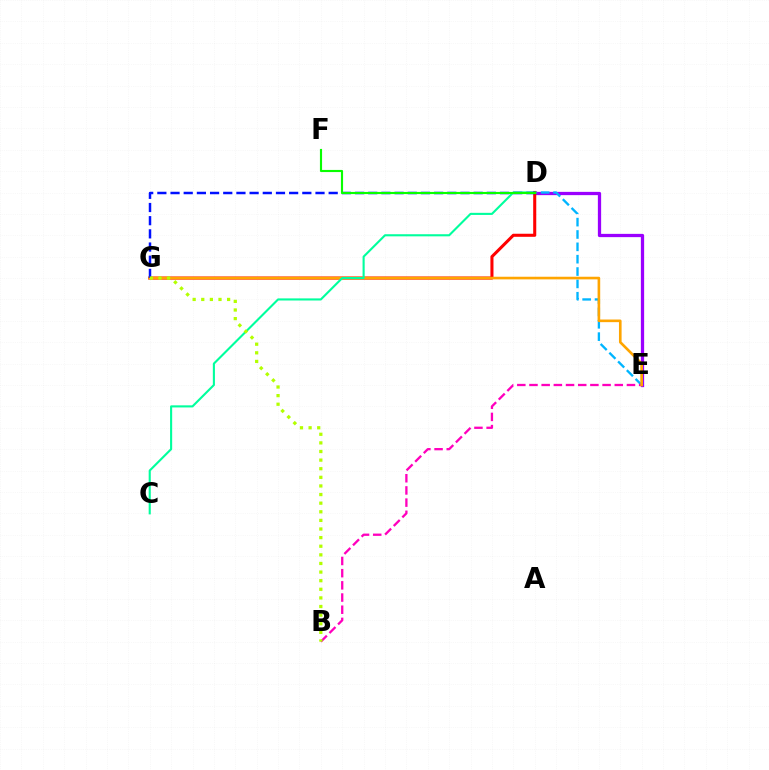{('D', 'E'): [{'color': '#9b00ff', 'line_style': 'solid', 'thickness': 2.35}, {'color': '#00b5ff', 'line_style': 'dashed', 'thickness': 1.68}], ('B', 'E'): [{'color': '#ff00bd', 'line_style': 'dashed', 'thickness': 1.66}], ('D', 'G'): [{'color': '#ff0000', 'line_style': 'solid', 'thickness': 2.21}, {'color': '#0010ff', 'line_style': 'dashed', 'thickness': 1.79}], ('E', 'G'): [{'color': '#ffa500', 'line_style': 'solid', 'thickness': 1.89}], ('C', 'D'): [{'color': '#00ff9d', 'line_style': 'solid', 'thickness': 1.52}], ('D', 'F'): [{'color': '#08ff00', 'line_style': 'solid', 'thickness': 1.54}], ('B', 'G'): [{'color': '#b3ff00', 'line_style': 'dotted', 'thickness': 2.34}]}